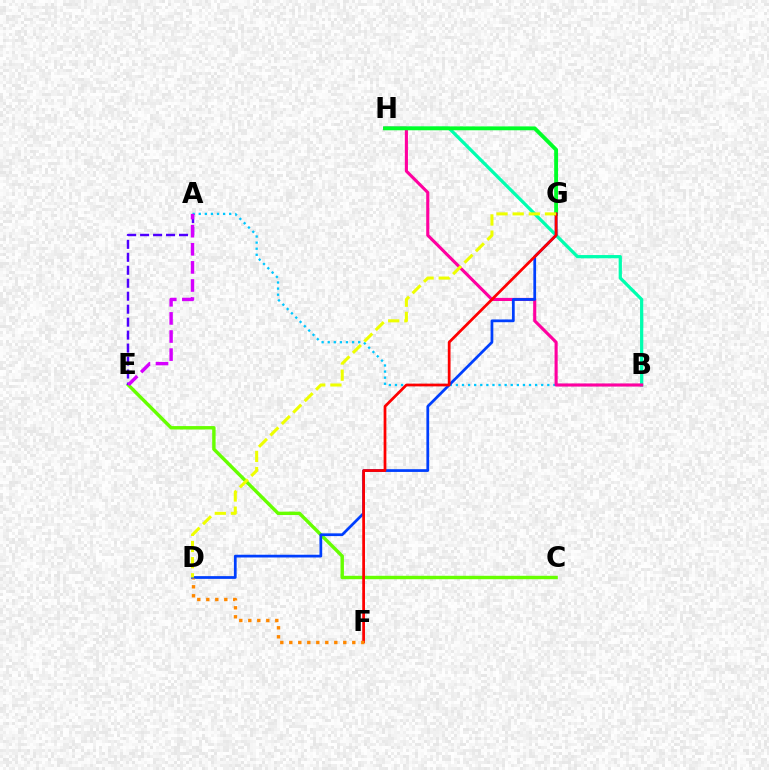{('B', 'H'): [{'color': '#00ffaf', 'line_style': 'solid', 'thickness': 2.34}, {'color': '#ff00a0', 'line_style': 'solid', 'thickness': 2.24}], ('C', 'E'): [{'color': '#66ff00', 'line_style': 'solid', 'thickness': 2.45}], ('A', 'B'): [{'color': '#00c7ff', 'line_style': 'dotted', 'thickness': 1.66}], ('G', 'H'): [{'color': '#00ff27', 'line_style': 'solid', 'thickness': 2.78}], ('D', 'G'): [{'color': '#003fff', 'line_style': 'solid', 'thickness': 1.98}, {'color': '#eeff00', 'line_style': 'dashed', 'thickness': 2.19}], ('F', 'G'): [{'color': '#ff0000', 'line_style': 'solid', 'thickness': 1.98}], ('D', 'F'): [{'color': '#ff8800', 'line_style': 'dotted', 'thickness': 2.45}], ('A', 'E'): [{'color': '#4f00ff', 'line_style': 'dashed', 'thickness': 1.76}, {'color': '#d600ff', 'line_style': 'dashed', 'thickness': 2.46}]}